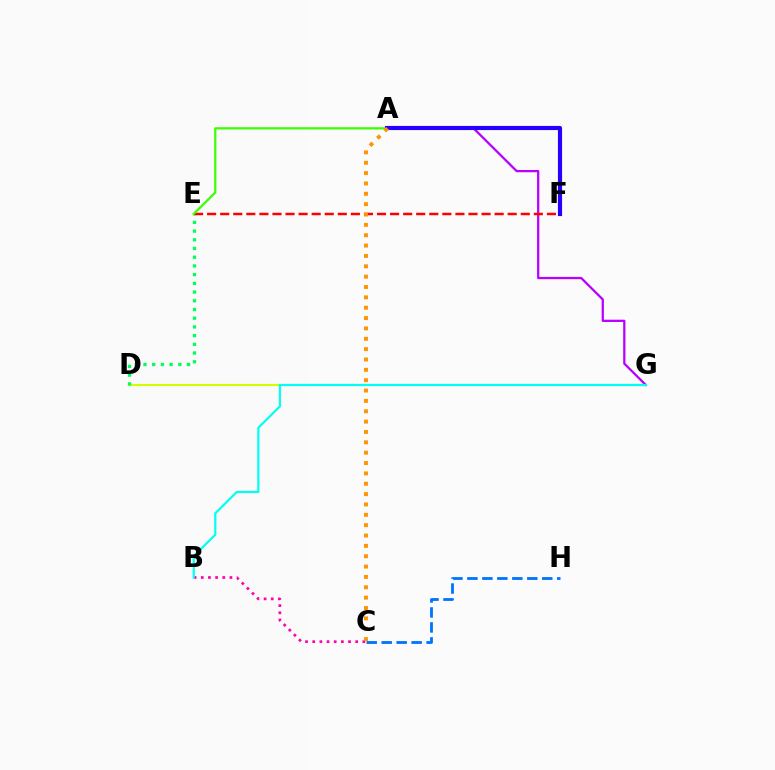{('D', 'G'): [{'color': '#d1ff00', 'line_style': 'solid', 'thickness': 1.52}], ('B', 'C'): [{'color': '#ff00ac', 'line_style': 'dotted', 'thickness': 1.95}], ('D', 'E'): [{'color': '#00ff5c', 'line_style': 'dotted', 'thickness': 2.37}], ('A', 'G'): [{'color': '#b900ff', 'line_style': 'solid', 'thickness': 1.63}], ('E', 'F'): [{'color': '#ff0000', 'line_style': 'dashed', 'thickness': 1.78}], ('A', 'E'): [{'color': '#3dff00', 'line_style': 'solid', 'thickness': 1.62}], ('B', 'G'): [{'color': '#00fff6', 'line_style': 'solid', 'thickness': 1.58}], ('A', 'F'): [{'color': '#2500ff', 'line_style': 'solid', 'thickness': 2.98}], ('C', 'H'): [{'color': '#0074ff', 'line_style': 'dashed', 'thickness': 2.03}], ('A', 'C'): [{'color': '#ff9400', 'line_style': 'dotted', 'thickness': 2.81}]}